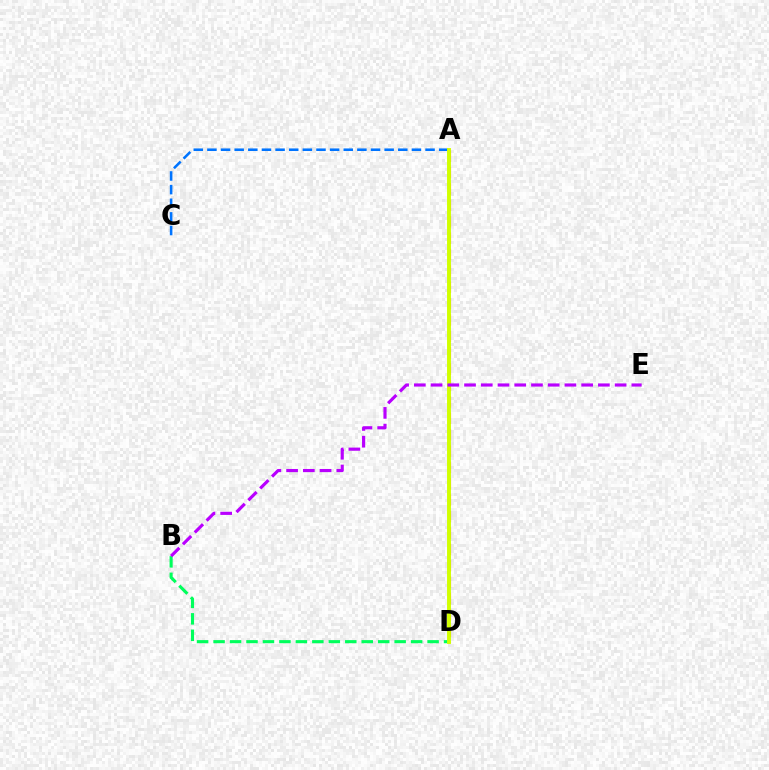{('B', 'D'): [{'color': '#00ff5c', 'line_style': 'dashed', 'thickness': 2.24}], ('A', 'D'): [{'color': '#ff0000', 'line_style': 'dashed', 'thickness': 2.23}, {'color': '#d1ff00', 'line_style': 'solid', 'thickness': 2.82}], ('A', 'C'): [{'color': '#0074ff', 'line_style': 'dashed', 'thickness': 1.85}], ('B', 'E'): [{'color': '#b900ff', 'line_style': 'dashed', 'thickness': 2.27}]}